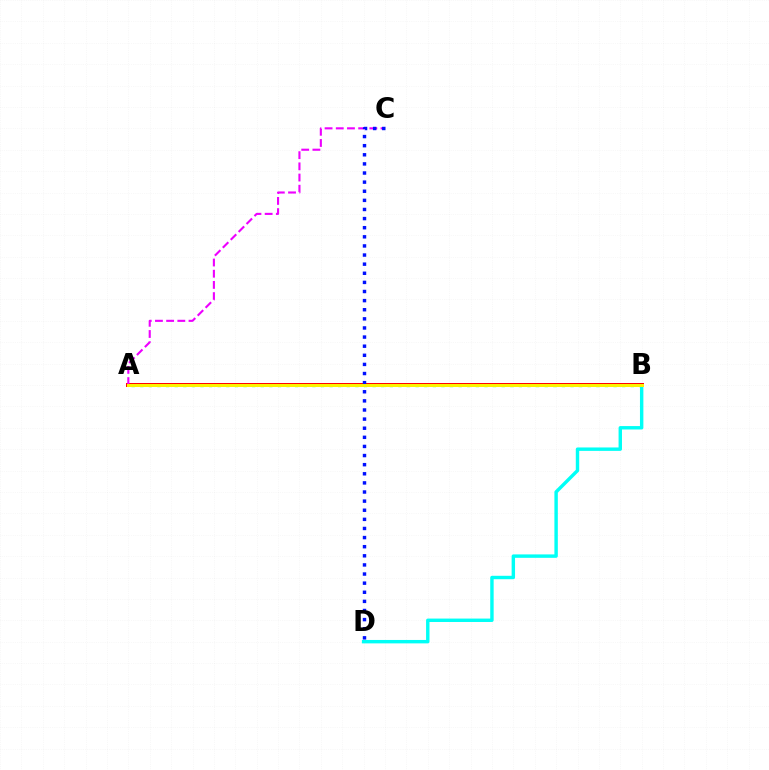{('A', 'B'): [{'color': '#08ff00', 'line_style': 'dotted', 'thickness': 2.34}, {'color': '#ff0000', 'line_style': 'solid', 'thickness': 2.85}, {'color': '#fcf500', 'line_style': 'solid', 'thickness': 2.15}], ('B', 'D'): [{'color': '#00fff6', 'line_style': 'solid', 'thickness': 2.46}], ('A', 'C'): [{'color': '#ee00ff', 'line_style': 'dashed', 'thickness': 1.52}], ('C', 'D'): [{'color': '#0010ff', 'line_style': 'dotted', 'thickness': 2.48}]}